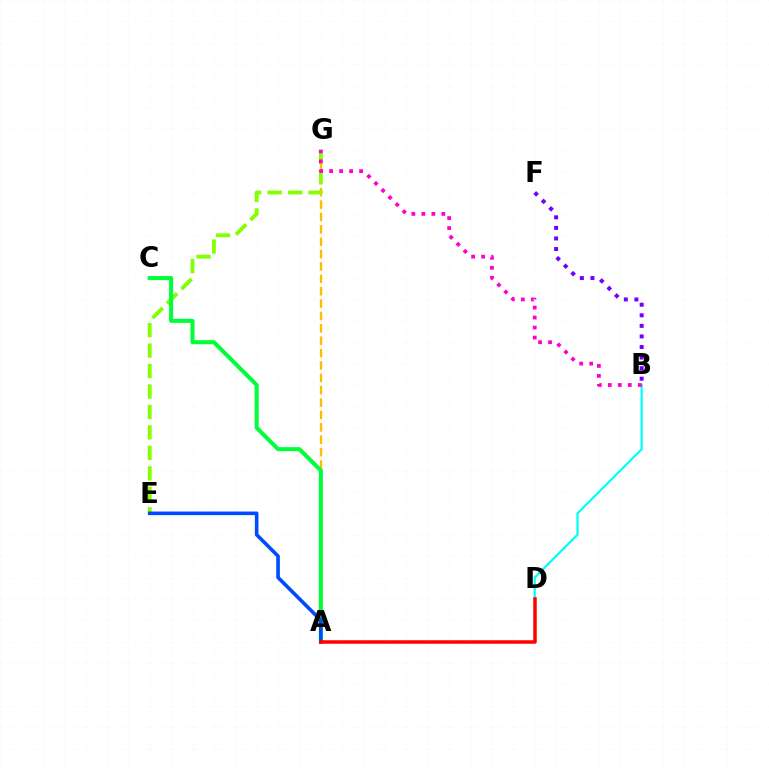{('A', 'G'): [{'color': '#ffbd00', 'line_style': 'dashed', 'thickness': 1.68}], ('B', 'D'): [{'color': '#00fff6', 'line_style': 'solid', 'thickness': 1.61}], ('E', 'G'): [{'color': '#84ff00', 'line_style': 'dashed', 'thickness': 2.78}], ('B', 'G'): [{'color': '#ff00cf', 'line_style': 'dotted', 'thickness': 2.72}], ('B', 'F'): [{'color': '#7200ff', 'line_style': 'dotted', 'thickness': 2.87}], ('A', 'C'): [{'color': '#00ff39', 'line_style': 'solid', 'thickness': 2.92}], ('A', 'E'): [{'color': '#004bff', 'line_style': 'solid', 'thickness': 2.6}], ('A', 'D'): [{'color': '#ff0000', 'line_style': 'solid', 'thickness': 2.52}]}